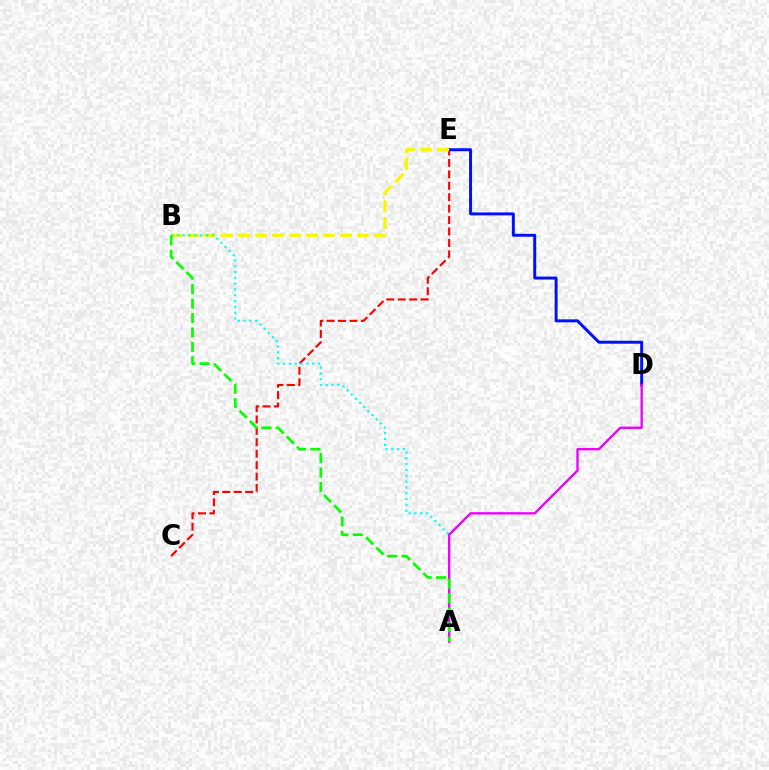{('C', 'E'): [{'color': '#ff0000', 'line_style': 'dashed', 'thickness': 1.55}], ('D', 'E'): [{'color': '#0010ff', 'line_style': 'solid', 'thickness': 2.13}], ('B', 'E'): [{'color': '#fcf500', 'line_style': 'dashed', 'thickness': 2.31}], ('A', 'B'): [{'color': '#00fff6', 'line_style': 'dotted', 'thickness': 1.58}, {'color': '#08ff00', 'line_style': 'dashed', 'thickness': 1.96}], ('A', 'D'): [{'color': '#ee00ff', 'line_style': 'solid', 'thickness': 1.7}]}